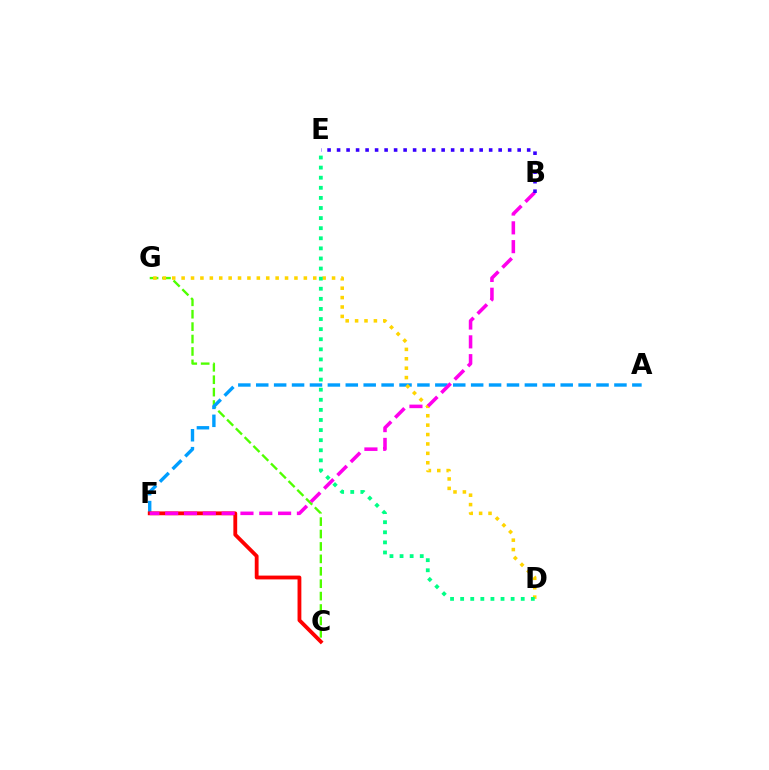{('C', 'G'): [{'color': '#4fff00', 'line_style': 'dashed', 'thickness': 1.69}], ('A', 'F'): [{'color': '#009eff', 'line_style': 'dashed', 'thickness': 2.43}], ('C', 'F'): [{'color': '#ff0000', 'line_style': 'solid', 'thickness': 2.75}], ('D', 'G'): [{'color': '#ffd500', 'line_style': 'dotted', 'thickness': 2.55}], ('B', 'F'): [{'color': '#ff00ed', 'line_style': 'dashed', 'thickness': 2.56}], ('D', 'E'): [{'color': '#00ff86', 'line_style': 'dotted', 'thickness': 2.74}], ('B', 'E'): [{'color': '#3700ff', 'line_style': 'dotted', 'thickness': 2.58}]}